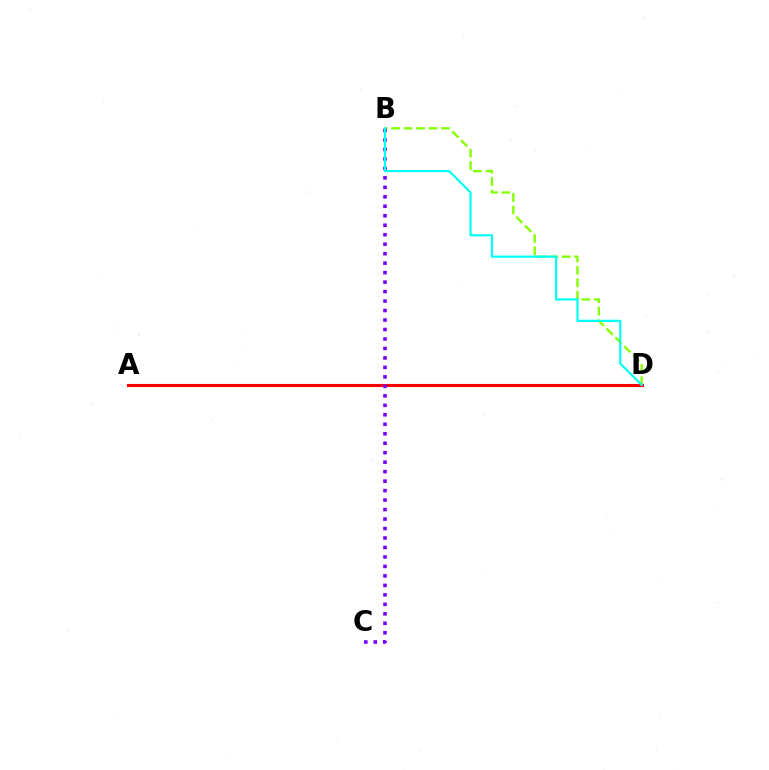{('B', 'D'): [{'color': '#84ff00', 'line_style': 'dashed', 'thickness': 1.69}, {'color': '#00fff6', 'line_style': 'solid', 'thickness': 1.57}], ('A', 'D'): [{'color': '#ff0000', 'line_style': 'solid', 'thickness': 2.22}], ('B', 'C'): [{'color': '#7200ff', 'line_style': 'dotted', 'thickness': 2.58}]}